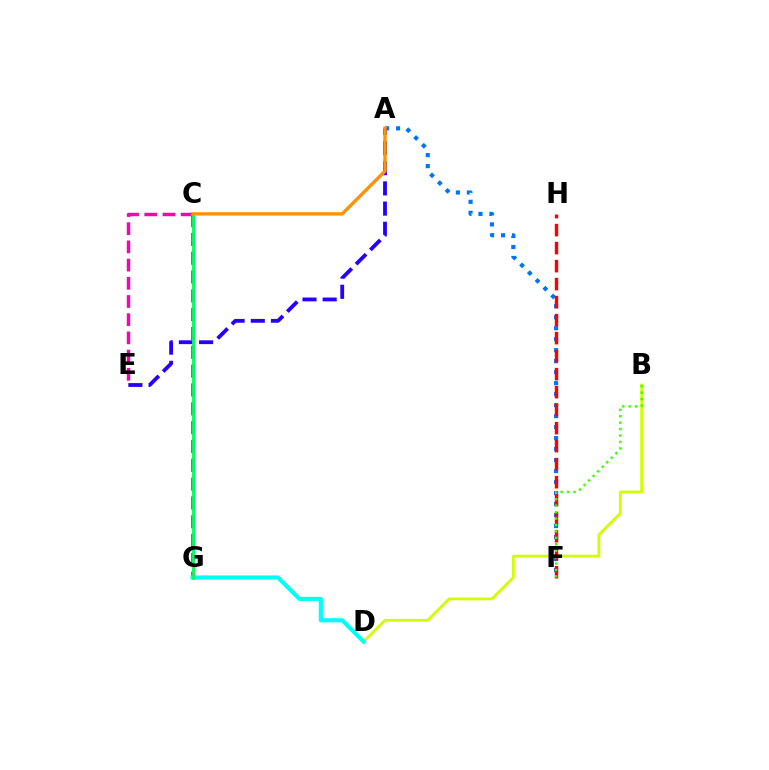{('A', 'F'): [{'color': '#0074ff', 'line_style': 'dotted', 'thickness': 2.99}], ('B', 'D'): [{'color': '#d1ff00', 'line_style': 'solid', 'thickness': 2.03}], ('F', 'H'): [{'color': '#ff0000', 'line_style': 'dashed', 'thickness': 2.45}], ('C', 'E'): [{'color': '#ff00ac', 'line_style': 'dashed', 'thickness': 2.47}], ('C', 'G'): [{'color': '#b900ff', 'line_style': 'dashed', 'thickness': 2.56}, {'color': '#00ff5c', 'line_style': 'solid', 'thickness': 2.06}], ('D', 'G'): [{'color': '#00fff6', 'line_style': 'solid', 'thickness': 2.96}], ('B', 'F'): [{'color': '#3dff00', 'line_style': 'dotted', 'thickness': 1.75}], ('A', 'E'): [{'color': '#2500ff', 'line_style': 'dashed', 'thickness': 2.74}], ('A', 'C'): [{'color': '#ff9400', 'line_style': 'solid', 'thickness': 2.45}]}